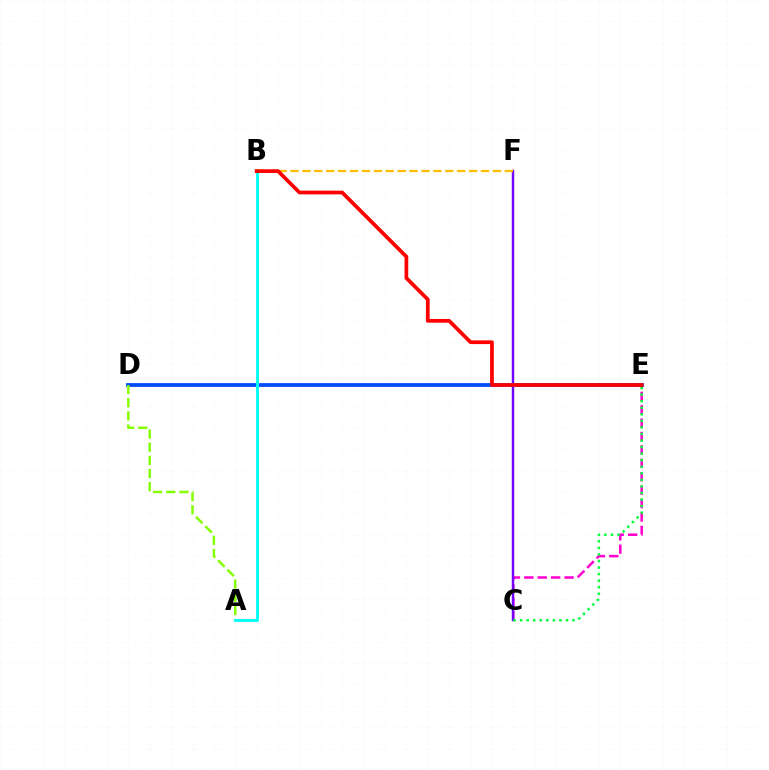{('C', 'E'): [{'color': '#ff00cf', 'line_style': 'dashed', 'thickness': 1.82}, {'color': '#00ff39', 'line_style': 'dotted', 'thickness': 1.78}], ('C', 'F'): [{'color': '#7200ff', 'line_style': 'solid', 'thickness': 1.75}], ('D', 'E'): [{'color': '#004bff', 'line_style': 'solid', 'thickness': 2.71}], ('B', 'F'): [{'color': '#ffbd00', 'line_style': 'dashed', 'thickness': 1.62}], ('A', 'D'): [{'color': '#84ff00', 'line_style': 'dashed', 'thickness': 1.79}], ('A', 'B'): [{'color': '#00fff6', 'line_style': 'solid', 'thickness': 2.06}], ('B', 'E'): [{'color': '#ff0000', 'line_style': 'solid', 'thickness': 2.68}]}